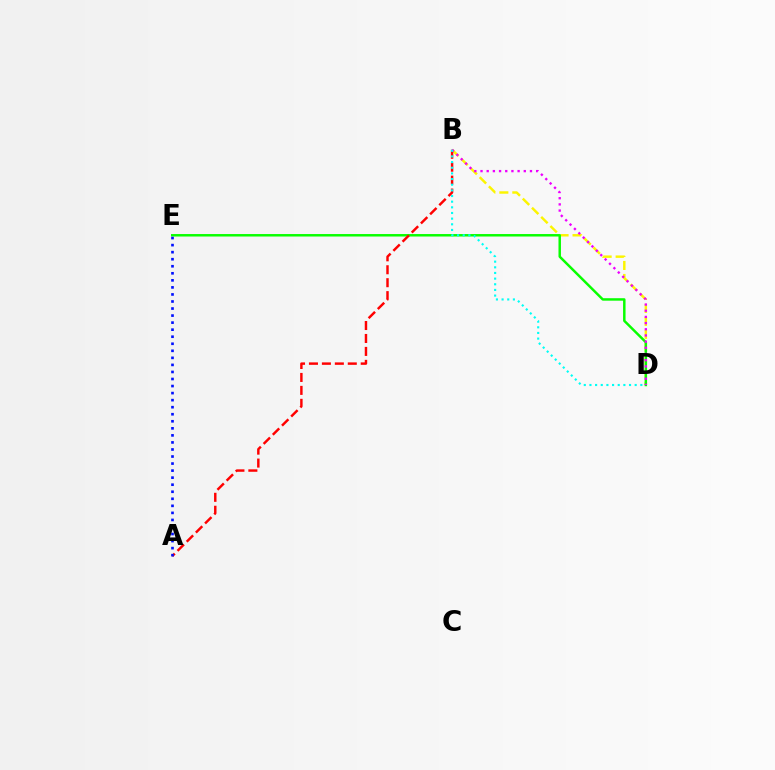{('B', 'D'): [{'color': '#fcf500', 'line_style': 'dashed', 'thickness': 1.76}, {'color': '#ee00ff', 'line_style': 'dotted', 'thickness': 1.68}, {'color': '#00fff6', 'line_style': 'dotted', 'thickness': 1.54}], ('D', 'E'): [{'color': '#08ff00', 'line_style': 'solid', 'thickness': 1.78}], ('A', 'B'): [{'color': '#ff0000', 'line_style': 'dashed', 'thickness': 1.76}], ('A', 'E'): [{'color': '#0010ff', 'line_style': 'dotted', 'thickness': 1.91}]}